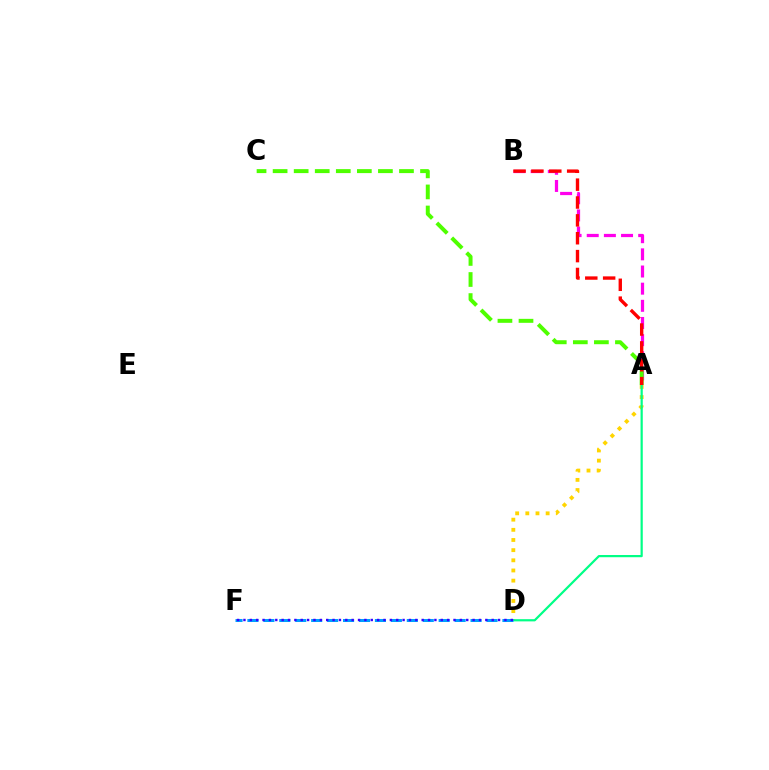{('A', 'D'): [{'color': '#ffd500', 'line_style': 'dotted', 'thickness': 2.76}, {'color': '#00ff86', 'line_style': 'solid', 'thickness': 1.59}], ('A', 'B'): [{'color': '#ff00ed', 'line_style': 'dashed', 'thickness': 2.33}, {'color': '#ff0000', 'line_style': 'dashed', 'thickness': 2.43}], ('A', 'C'): [{'color': '#4fff00', 'line_style': 'dashed', 'thickness': 2.86}], ('D', 'F'): [{'color': '#009eff', 'line_style': 'dashed', 'thickness': 2.17}, {'color': '#3700ff', 'line_style': 'dotted', 'thickness': 1.73}]}